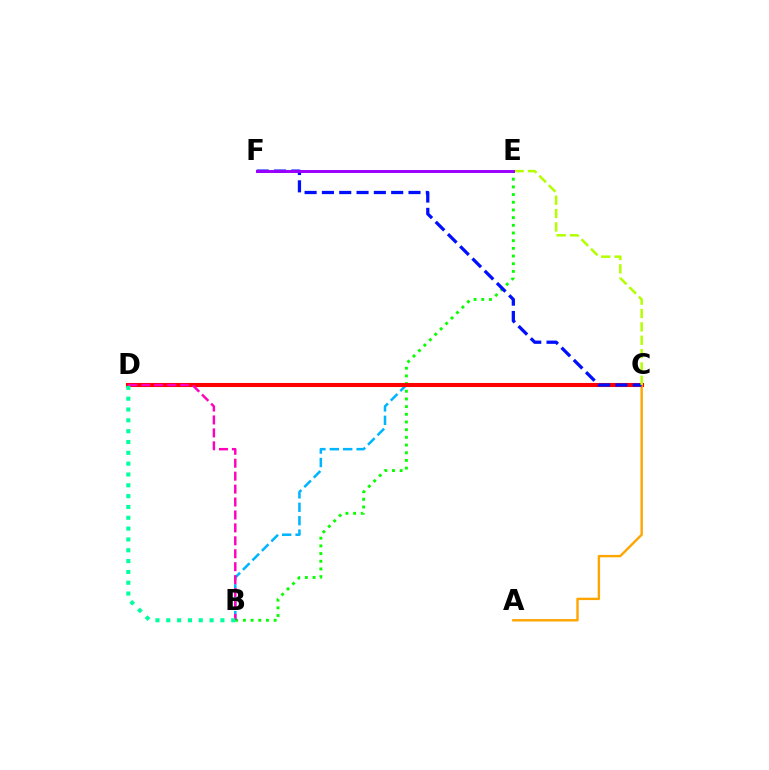{('B', 'E'): [{'color': '#08ff00', 'line_style': 'dotted', 'thickness': 2.09}], ('B', 'C'): [{'color': '#00b5ff', 'line_style': 'dashed', 'thickness': 1.82}], ('C', 'D'): [{'color': '#ff0000', 'line_style': 'solid', 'thickness': 2.93}], ('A', 'C'): [{'color': '#ffa500', 'line_style': 'solid', 'thickness': 1.72}], ('C', 'F'): [{'color': '#0010ff', 'line_style': 'dashed', 'thickness': 2.35}], ('B', 'D'): [{'color': '#ff00bd', 'line_style': 'dashed', 'thickness': 1.76}, {'color': '#00ff9d', 'line_style': 'dotted', 'thickness': 2.94}], ('C', 'E'): [{'color': '#b3ff00', 'line_style': 'dashed', 'thickness': 1.82}], ('E', 'F'): [{'color': '#9b00ff', 'line_style': 'solid', 'thickness': 2.12}]}